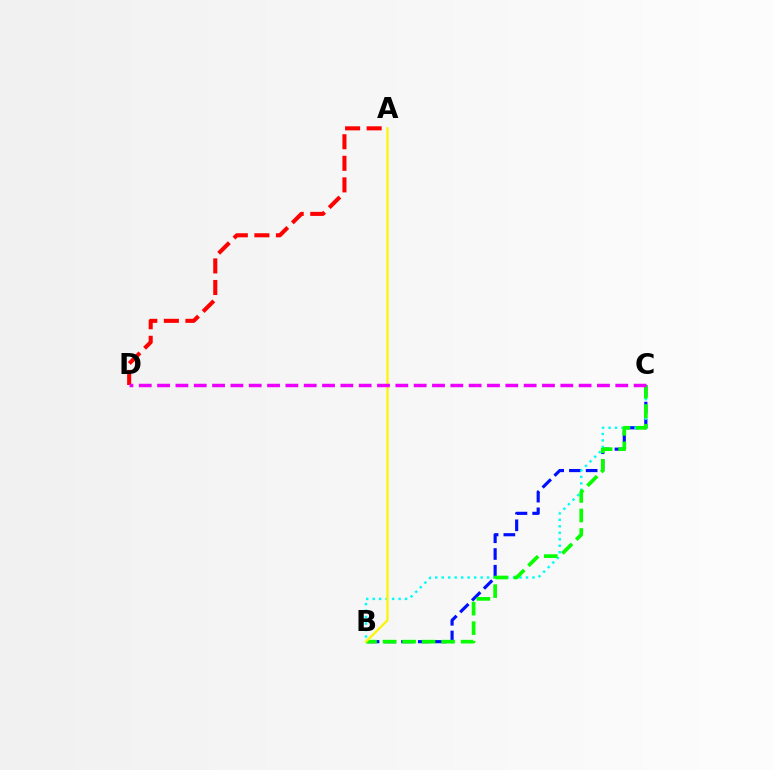{('B', 'C'): [{'color': '#0010ff', 'line_style': 'dashed', 'thickness': 2.27}, {'color': '#00fff6', 'line_style': 'dotted', 'thickness': 1.76}, {'color': '#08ff00', 'line_style': 'dashed', 'thickness': 2.65}], ('A', 'D'): [{'color': '#ff0000', 'line_style': 'dashed', 'thickness': 2.93}], ('A', 'B'): [{'color': '#fcf500', 'line_style': 'solid', 'thickness': 1.61}], ('C', 'D'): [{'color': '#ee00ff', 'line_style': 'dashed', 'thickness': 2.49}]}